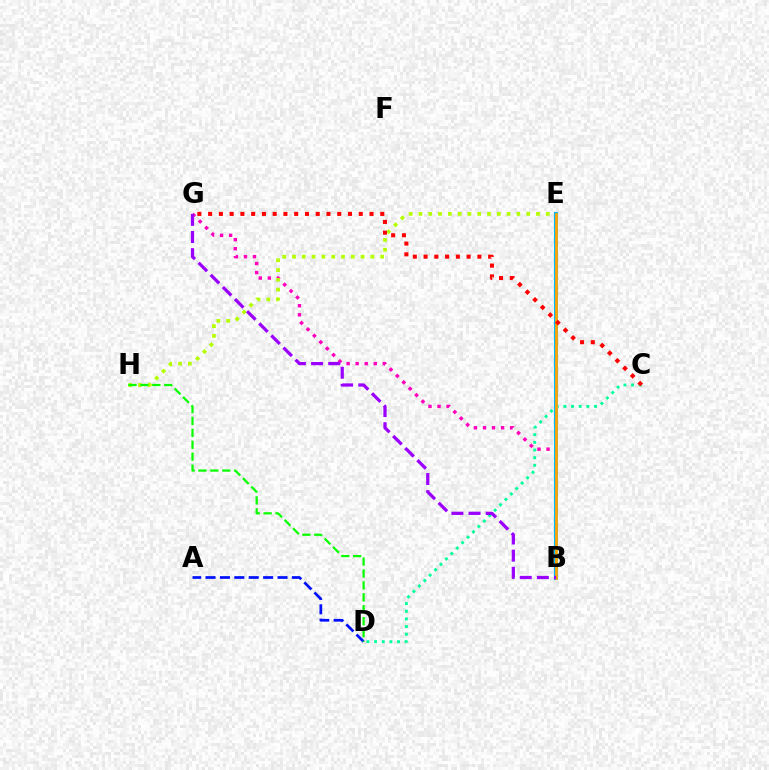{('B', 'G'): [{'color': '#ff00bd', 'line_style': 'dotted', 'thickness': 2.46}, {'color': '#9b00ff', 'line_style': 'dashed', 'thickness': 2.33}], ('C', 'D'): [{'color': '#00ff9d', 'line_style': 'dotted', 'thickness': 2.08}], ('E', 'H'): [{'color': '#b3ff00', 'line_style': 'dotted', 'thickness': 2.66}], ('A', 'D'): [{'color': '#0010ff', 'line_style': 'dashed', 'thickness': 1.96}], ('D', 'H'): [{'color': '#08ff00', 'line_style': 'dashed', 'thickness': 1.62}], ('B', 'E'): [{'color': '#00b5ff', 'line_style': 'solid', 'thickness': 2.93}, {'color': '#ffa500', 'line_style': 'solid', 'thickness': 1.96}], ('C', 'G'): [{'color': '#ff0000', 'line_style': 'dotted', 'thickness': 2.92}]}